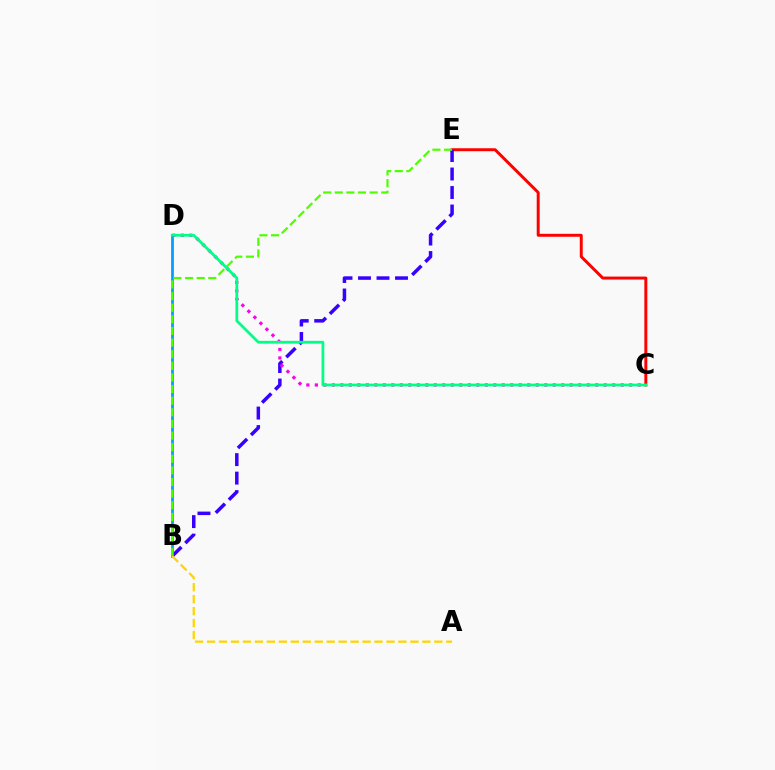{('C', 'E'): [{'color': '#ff0000', 'line_style': 'solid', 'thickness': 2.13}], ('B', 'E'): [{'color': '#3700ff', 'line_style': 'dashed', 'thickness': 2.51}, {'color': '#4fff00', 'line_style': 'dashed', 'thickness': 1.58}], ('B', 'D'): [{'color': '#009eff', 'line_style': 'solid', 'thickness': 1.98}], ('A', 'B'): [{'color': '#ffd500', 'line_style': 'dashed', 'thickness': 1.63}], ('C', 'D'): [{'color': '#ff00ed', 'line_style': 'dotted', 'thickness': 2.31}, {'color': '#00ff86', 'line_style': 'solid', 'thickness': 1.99}]}